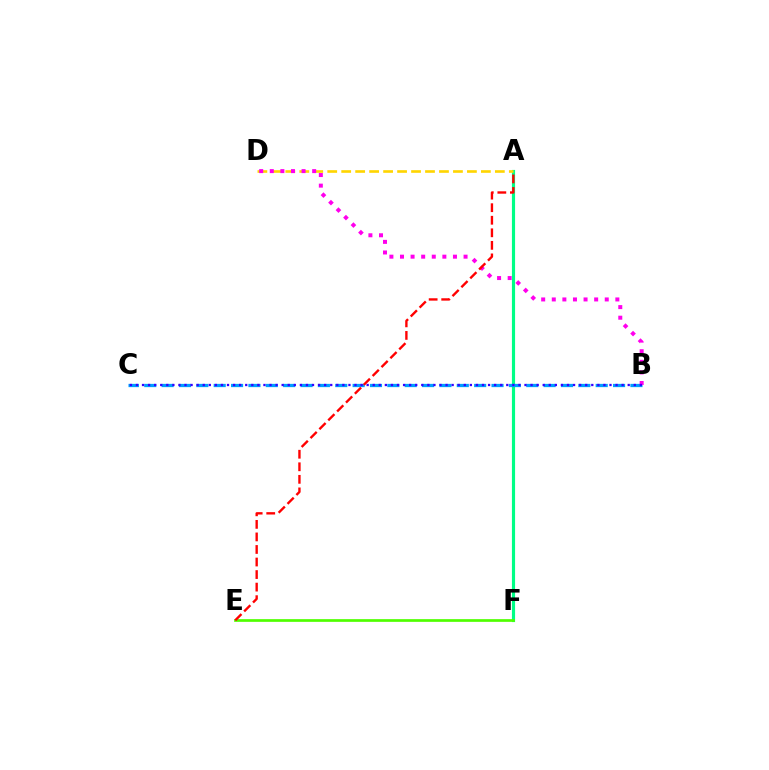{('A', 'F'): [{'color': '#00ff86', 'line_style': 'solid', 'thickness': 2.27}], ('A', 'D'): [{'color': '#ffd500', 'line_style': 'dashed', 'thickness': 1.9}], ('E', 'F'): [{'color': '#4fff00', 'line_style': 'solid', 'thickness': 1.95}], ('B', 'C'): [{'color': '#009eff', 'line_style': 'dashed', 'thickness': 2.36}, {'color': '#3700ff', 'line_style': 'dotted', 'thickness': 1.65}], ('B', 'D'): [{'color': '#ff00ed', 'line_style': 'dotted', 'thickness': 2.88}], ('A', 'E'): [{'color': '#ff0000', 'line_style': 'dashed', 'thickness': 1.7}]}